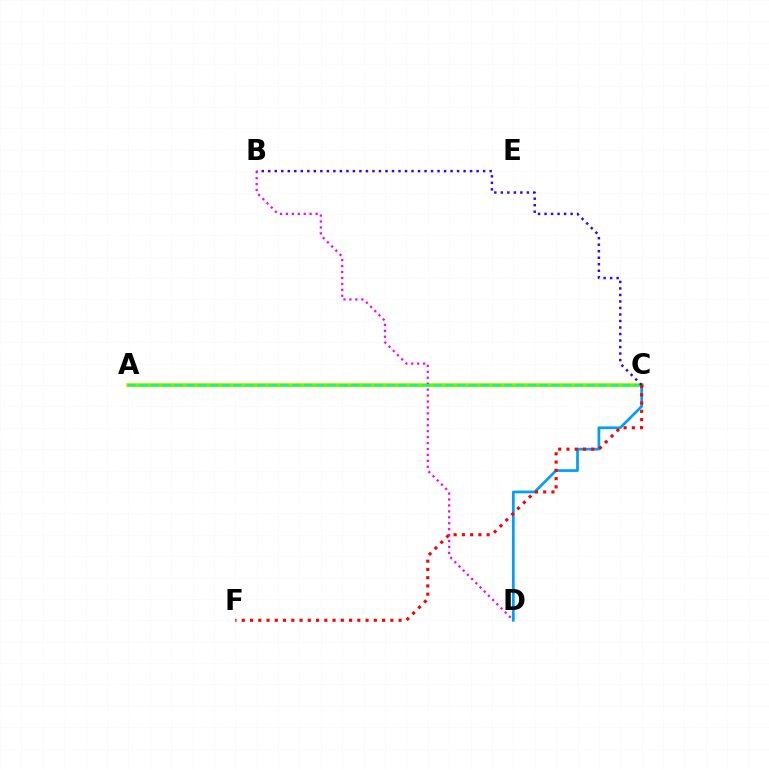{('A', 'C'): [{'color': '#ffd500', 'line_style': 'solid', 'thickness': 2.76}, {'color': '#4fff00', 'line_style': 'solid', 'thickness': 1.81}, {'color': '#00ff86', 'line_style': 'dashed', 'thickness': 1.6}], ('B', 'D'): [{'color': '#ff00ed', 'line_style': 'dotted', 'thickness': 1.61}], ('C', 'D'): [{'color': '#009eff', 'line_style': 'solid', 'thickness': 1.96}], ('B', 'C'): [{'color': '#3700ff', 'line_style': 'dotted', 'thickness': 1.77}], ('C', 'F'): [{'color': '#ff0000', 'line_style': 'dotted', 'thickness': 2.24}]}